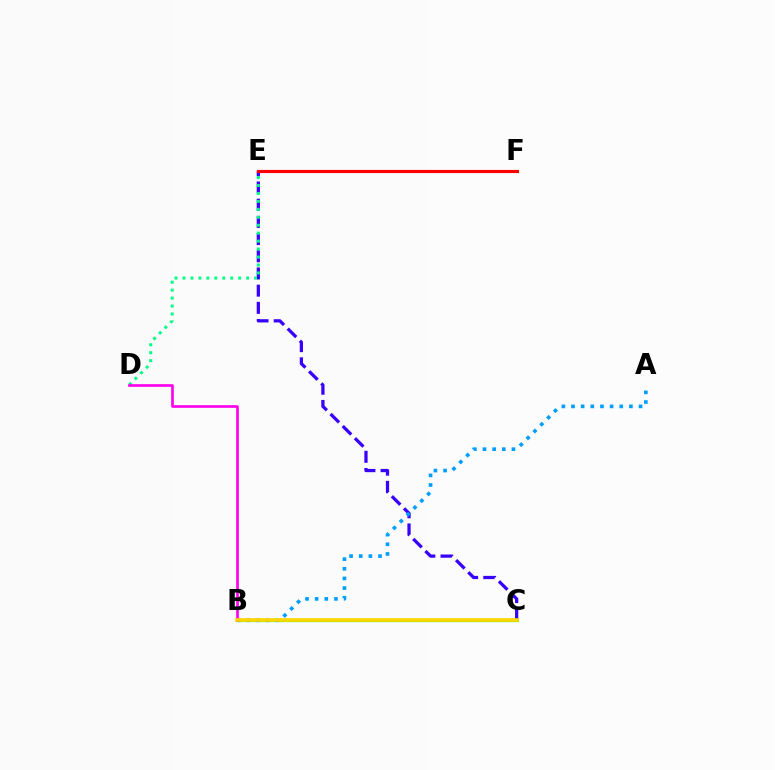{('C', 'E'): [{'color': '#3700ff', 'line_style': 'dashed', 'thickness': 2.34}], ('D', 'E'): [{'color': '#00ff86', 'line_style': 'dotted', 'thickness': 2.16}], ('E', 'F'): [{'color': '#ff0000', 'line_style': 'solid', 'thickness': 2.27}], ('B', 'C'): [{'color': '#4fff00', 'line_style': 'solid', 'thickness': 2.33}, {'color': '#ffd500', 'line_style': 'solid', 'thickness': 2.59}], ('A', 'B'): [{'color': '#009eff', 'line_style': 'dotted', 'thickness': 2.62}], ('B', 'D'): [{'color': '#ff00ed', 'line_style': 'solid', 'thickness': 1.92}]}